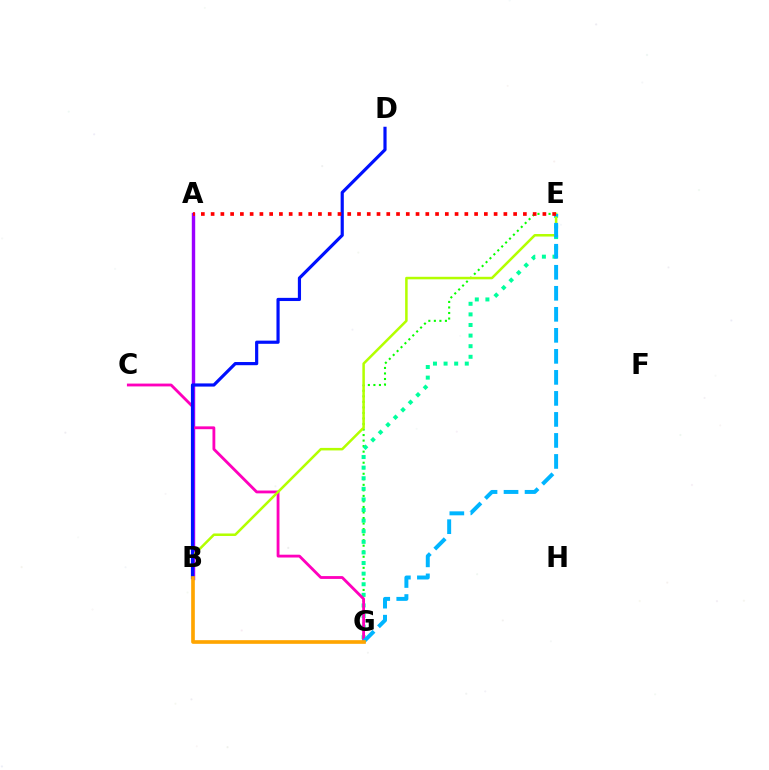{('E', 'G'): [{'color': '#08ff00', 'line_style': 'dotted', 'thickness': 1.5}, {'color': '#00ff9d', 'line_style': 'dotted', 'thickness': 2.88}, {'color': '#00b5ff', 'line_style': 'dashed', 'thickness': 2.86}], ('A', 'B'): [{'color': '#9b00ff', 'line_style': 'solid', 'thickness': 2.45}], ('C', 'G'): [{'color': '#ff00bd', 'line_style': 'solid', 'thickness': 2.04}], ('B', 'E'): [{'color': '#b3ff00', 'line_style': 'solid', 'thickness': 1.81}], ('B', 'D'): [{'color': '#0010ff', 'line_style': 'solid', 'thickness': 2.28}], ('A', 'E'): [{'color': '#ff0000', 'line_style': 'dotted', 'thickness': 2.65}], ('B', 'G'): [{'color': '#ffa500', 'line_style': 'solid', 'thickness': 2.64}]}